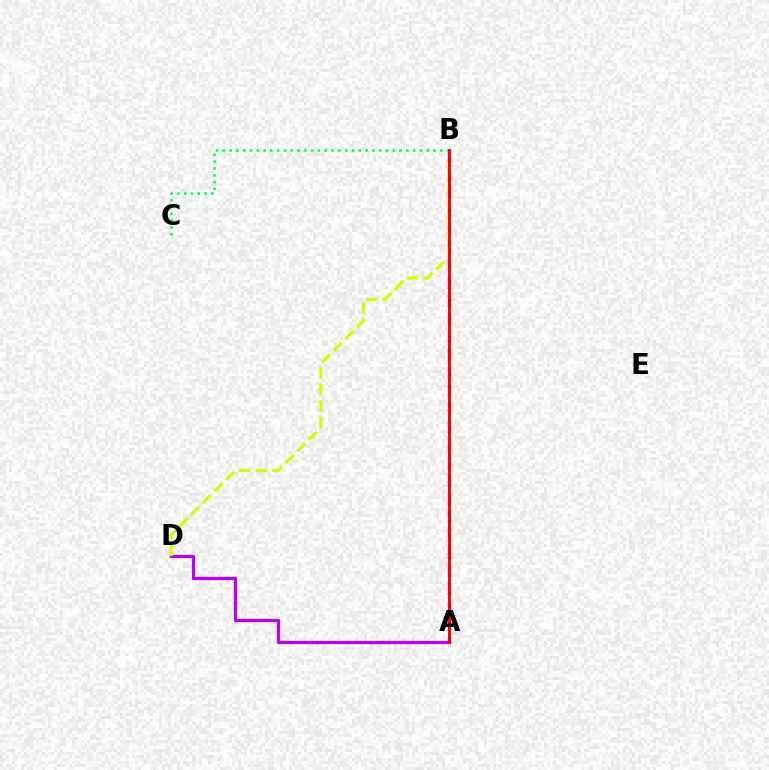{('A', 'D'): [{'color': '#b900ff', 'line_style': 'solid', 'thickness': 2.34}], ('A', 'B'): [{'color': '#0074ff', 'line_style': 'dashed', 'thickness': 2.45}, {'color': '#ff0000', 'line_style': 'solid', 'thickness': 2.12}], ('B', 'D'): [{'color': '#d1ff00', 'line_style': 'dashed', 'thickness': 2.25}], ('B', 'C'): [{'color': '#00ff5c', 'line_style': 'dotted', 'thickness': 1.85}]}